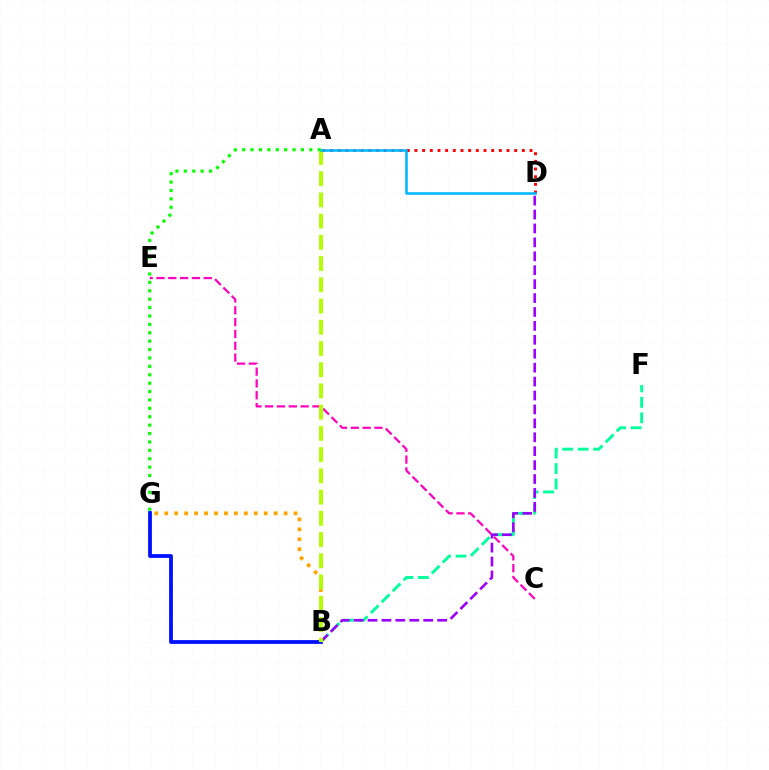{('B', 'G'): [{'color': '#0010ff', 'line_style': 'solid', 'thickness': 2.72}, {'color': '#ffa500', 'line_style': 'dotted', 'thickness': 2.7}], ('C', 'E'): [{'color': '#ff00bd', 'line_style': 'dashed', 'thickness': 1.6}], ('A', 'D'): [{'color': '#ff0000', 'line_style': 'dotted', 'thickness': 2.08}, {'color': '#00b5ff', 'line_style': 'solid', 'thickness': 1.84}], ('B', 'F'): [{'color': '#00ff9d', 'line_style': 'dashed', 'thickness': 2.1}], ('B', 'D'): [{'color': '#9b00ff', 'line_style': 'dashed', 'thickness': 1.89}], ('A', 'B'): [{'color': '#b3ff00', 'line_style': 'dashed', 'thickness': 2.88}], ('A', 'G'): [{'color': '#08ff00', 'line_style': 'dotted', 'thickness': 2.28}]}